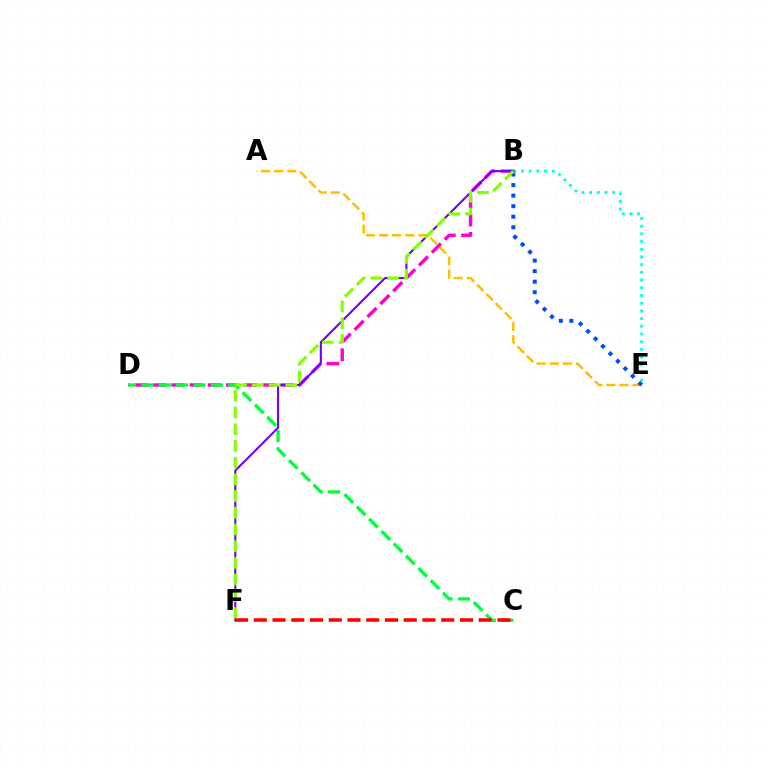{('B', 'D'): [{'color': '#ff00cf', 'line_style': 'dashed', 'thickness': 2.47}], ('B', 'E'): [{'color': '#00fff6', 'line_style': 'dotted', 'thickness': 2.09}, {'color': '#004bff', 'line_style': 'dotted', 'thickness': 2.86}], ('C', 'D'): [{'color': '#00ff39', 'line_style': 'dashed', 'thickness': 2.36}], ('B', 'F'): [{'color': '#7200ff', 'line_style': 'solid', 'thickness': 1.52}, {'color': '#84ff00', 'line_style': 'dashed', 'thickness': 2.27}], ('A', 'E'): [{'color': '#ffbd00', 'line_style': 'dashed', 'thickness': 1.78}], ('C', 'F'): [{'color': '#ff0000', 'line_style': 'dashed', 'thickness': 2.55}]}